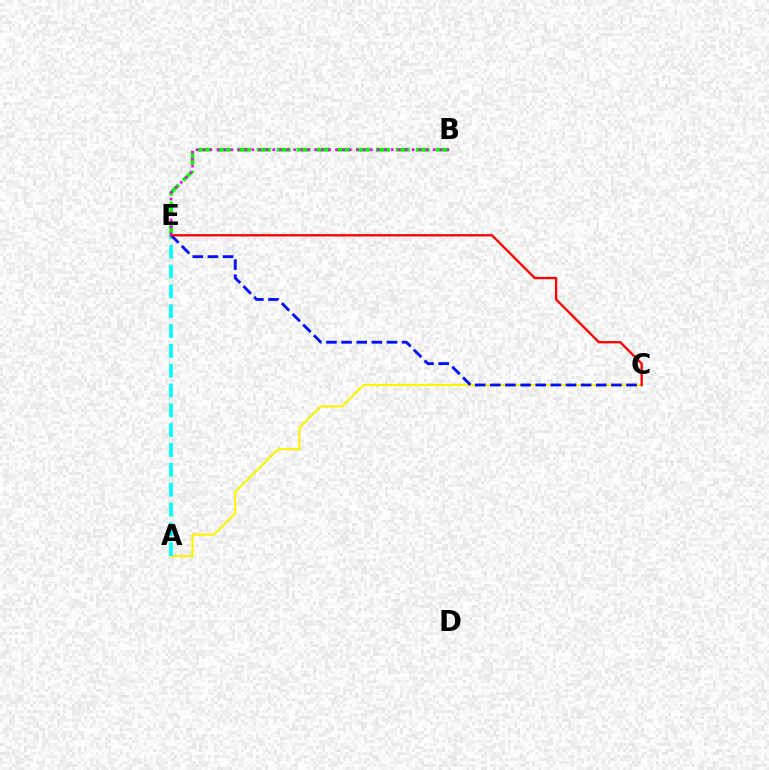{('B', 'E'): [{'color': '#08ff00', 'line_style': 'dashed', 'thickness': 2.7}, {'color': '#ee00ff', 'line_style': 'dotted', 'thickness': 1.89}], ('A', 'C'): [{'color': '#fcf500', 'line_style': 'solid', 'thickness': 1.53}], ('A', 'E'): [{'color': '#00fff6', 'line_style': 'dashed', 'thickness': 2.69}], ('C', 'E'): [{'color': '#0010ff', 'line_style': 'dashed', 'thickness': 2.06}, {'color': '#ff0000', 'line_style': 'solid', 'thickness': 1.67}]}